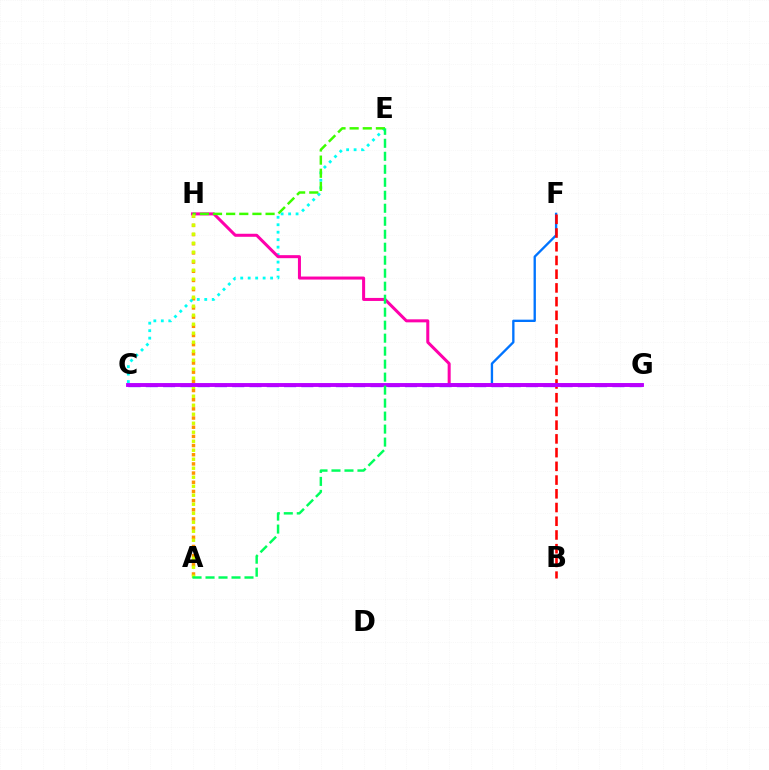{('C', 'G'): [{'color': '#2500ff', 'line_style': 'dashed', 'thickness': 2.35}, {'color': '#b900ff', 'line_style': 'solid', 'thickness': 2.78}], ('A', 'H'): [{'color': '#ff9400', 'line_style': 'dotted', 'thickness': 2.49}, {'color': '#d1ff00', 'line_style': 'dotted', 'thickness': 2.45}], ('C', 'E'): [{'color': '#00fff6', 'line_style': 'dotted', 'thickness': 2.03}], ('C', 'F'): [{'color': '#0074ff', 'line_style': 'solid', 'thickness': 1.68}], ('B', 'F'): [{'color': '#ff0000', 'line_style': 'dashed', 'thickness': 1.86}], ('G', 'H'): [{'color': '#ff00ac', 'line_style': 'solid', 'thickness': 2.18}], ('E', 'H'): [{'color': '#3dff00', 'line_style': 'dashed', 'thickness': 1.79}], ('A', 'E'): [{'color': '#00ff5c', 'line_style': 'dashed', 'thickness': 1.76}]}